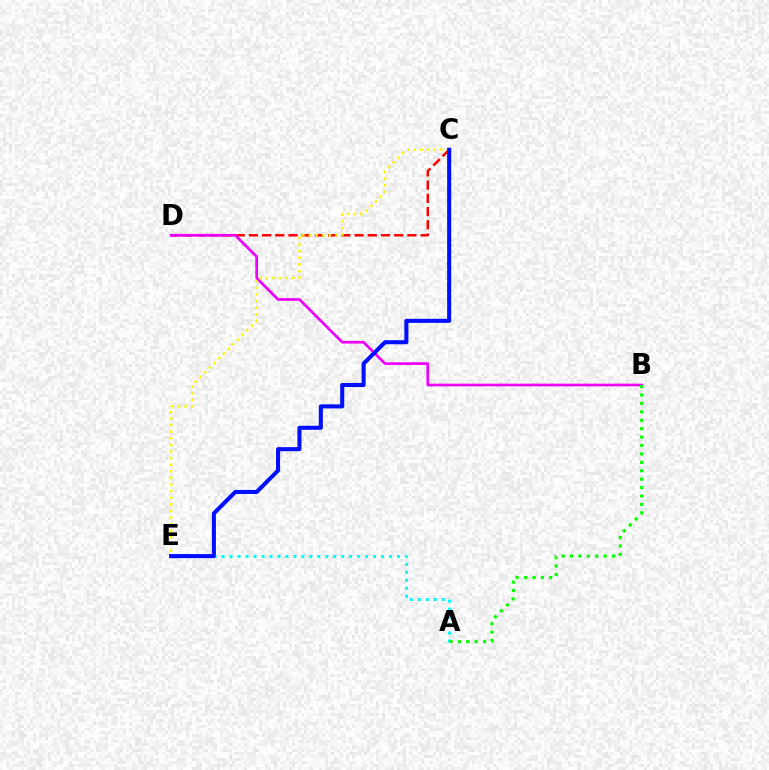{('C', 'D'): [{'color': '#ff0000', 'line_style': 'dashed', 'thickness': 1.79}], ('B', 'D'): [{'color': '#ee00ff', 'line_style': 'solid', 'thickness': 1.94}], ('A', 'E'): [{'color': '#00fff6', 'line_style': 'dotted', 'thickness': 2.17}], ('C', 'E'): [{'color': '#fcf500', 'line_style': 'dotted', 'thickness': 1.8}, {'color': '#0010ff', 'line_style': 'solid', 'thickness': 2.93}], ('A', 'B'): [{'color': '#08ff00', 'line_style': 'dotted', 'thickness': 2.29}]}